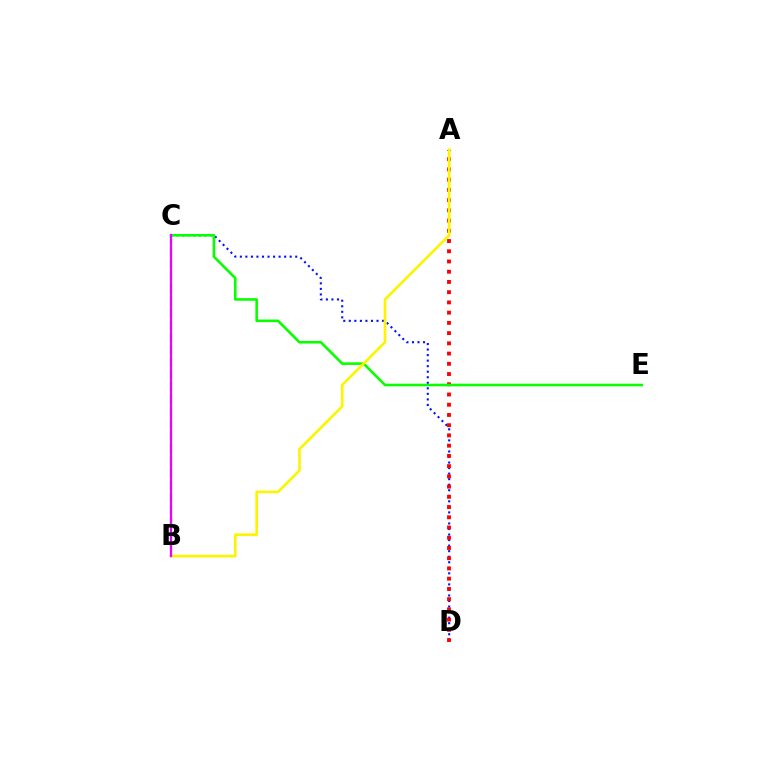{('C', 'D'): [{'color': '#0010ff', 'line_style': 'dotted', 'thickness': 1.5}], ('A', 'D'): [{'color': '#ff0000', 'line_style': 'dotted', 'thickness': 2.78}], ('C', 'E'): [{'color': '#08ff00', 'line_style': 'solid', 'thickness': 1.87}], ('B', 'C'): [{'color': '#00fff6', 'line_style': 'dashed', 'thickness': 1.67}, {'color': '#ee00ff', 'line_style': 'solid', 'thickness': 1.62}], ('A', 'B'): [{'color': '#fcf500', 'line_style': 'solid', 'thickness': 1.92}]}